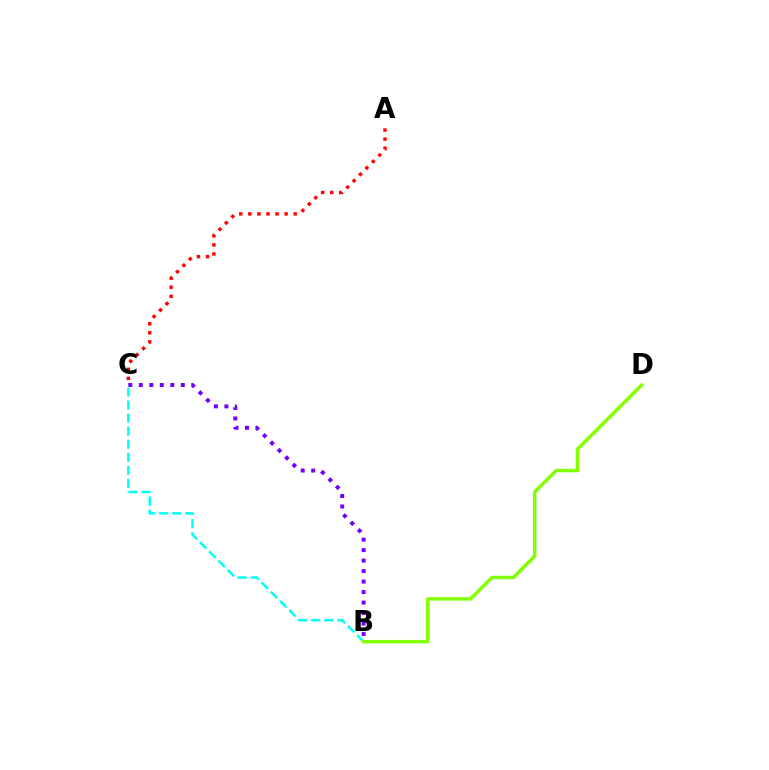{('A', 'C'): [{'color': '#ff0000', 'line_style': 'dotted', 'thickness': 2.46}], ('B', 'C'): [{'color': '#00fff6', 'line_style': 'dashed', 'thickness': 1.77}, {'color': '#7200ff', 'line_style': 'dotted', 'thickness': 2.85}], ('B', 'D'): [{'color': '#84ff00', 'line_style': 'solid', 'thickness': 2.51}]}